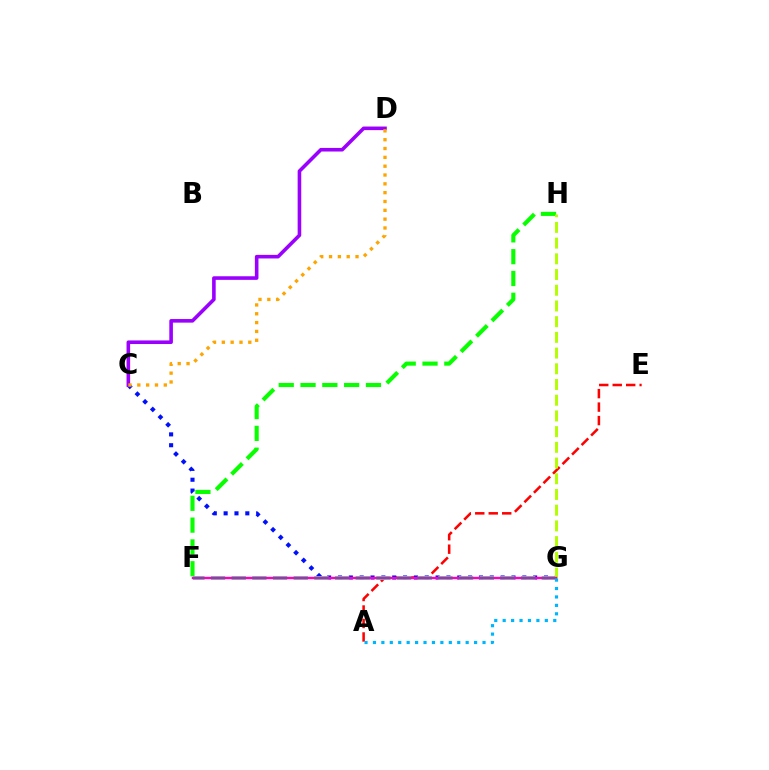{('F', 'H'): [{'color': '#08ff00', 'line_style': 'dashed', 'thickness': 2.96}], ('A', 'E'): [{'color': '#ff0000', 'line_style': 'dashed', 'thickness': 1.83}], ('C', 'G'): [{'color': '#0010ff', 'line_style': 'dotted', 'thickness': 2.95}], ('F', 'G'): [{'color': '#00ff9d', 'line_style': 'dashed', 'thickness': 2.81}, {'color': '#ff00bd', 'line_style': 'solid', 'thickness': 1.73}], ('G', 'H'): [{'color': '#b3ff00', 'line_style': 'dashed', 'thickness': 2.13}], ('A', 'G'): [{'color': '#00b5ff', 'line_style': 'dotted', 'thickness': 2.29}], ('C', 'D'): [{'color': '#9b00ff', 'line_style': 'solid', 'thickness': 2.59}, {'color': '#ffa500', 'line_style': 'dotted', 'thickness': 2.4}]}